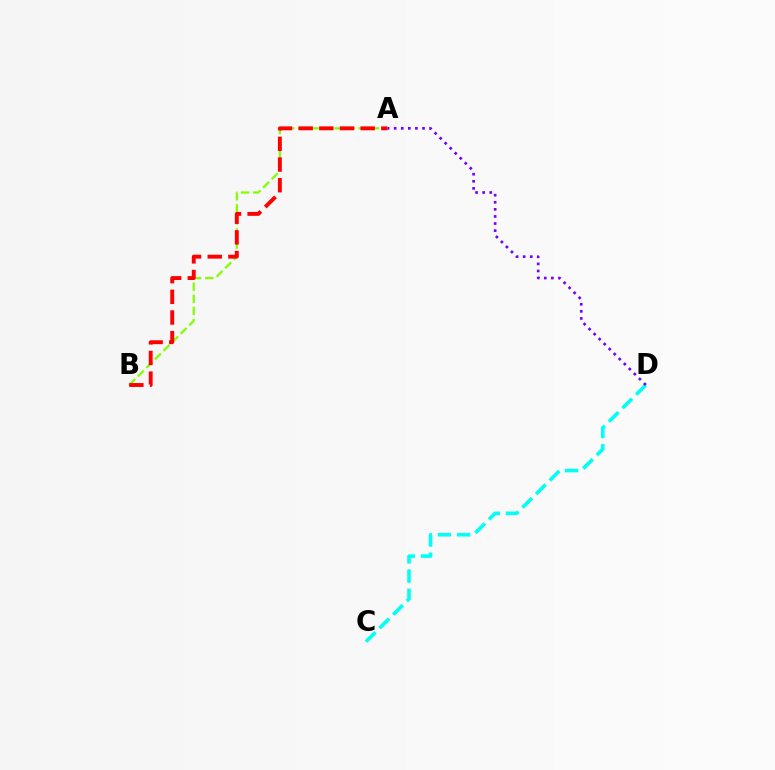{('A', 'B'): [{'color': '#84ff00', 'line_style': 'dashed', 'thickness': 1.64}, {'color': '#ff0000', 'line_style': 'dashed', 'thickness': 2.81}], ('C', 'D'): [{'color': '#00fff6', 'line_style': 'dashed', 'thickness': 2.61}], ('A', 'D'): [{'color': '#7200ff', 'line_style': 'dotted', 'thickness': 1.93}]}